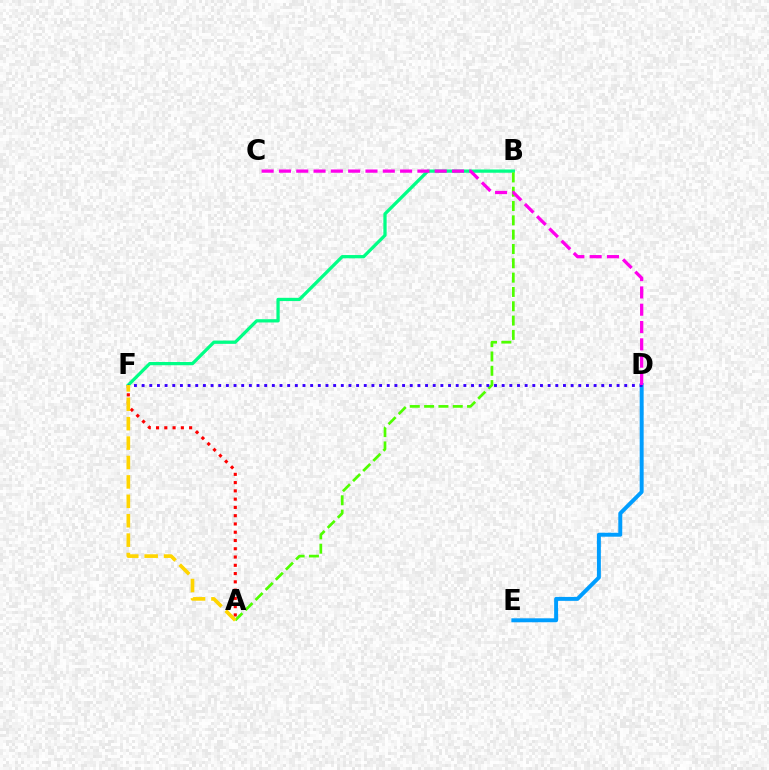{('A', 'F'): [{'color': '#ff0000', 'line_style': 'dotted', 'thickness': 2.25}, {'color': '#ffd500', 'line_style': 'dashed', 'thickness': 2.64}], ('B', 'F'): [{'color': '#00ff86', 'line_style': 'solid', 'thickness': 2.34}], ('A', 'B'): [{'color': '#4fff00', 'line_style': 'dashed', 'thickness': 1.95}], ('D', 'E'): [{'color': '#009eff', 'line_style': 'solid', 'thickness': 2.84}], ('D', 'F'): [{'color': '#3700ff', 'line_style': 'dotted', 'thickness': 2.08}], ('C', 'D'): [{'color': '#ff00ed', 'line_style': 'dashed', 'thickness': 2.35}]}